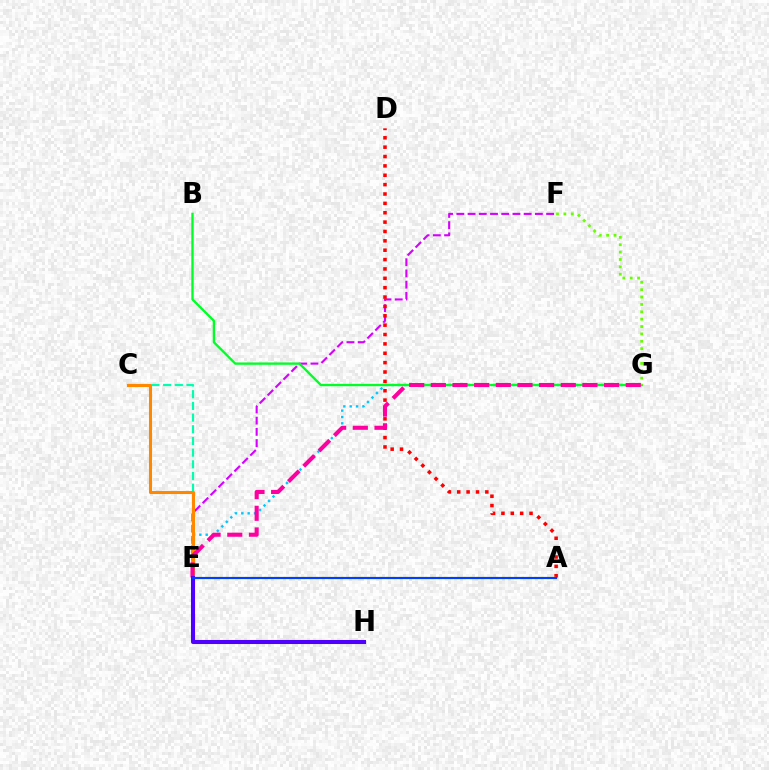{('E', 'F'): [{'color': '#d600ff', 'line_style': 'dashed', 'thickness': 1.52}], ('C', 'E'): [{'color': '#00ffaf', 'line_style': 'dashed', 'thickness': 1.59}, {'color': '#ff8800', 'line_style': 'solid', 'thickness': 2.21}], ('E', 'G'): [{'color': '#00c7ff', 'line_style': 'dotted', 'thickness': 1.73}, {'color': '#ff00a0', 'line_style': 'dashed', 'thickness': 2.94}], ('B', 'G'): [{'color': '#00ff27', 'line_style': 'solid', 'thickness': 1.69}], ('A', 'D'): [{'color': '#ff0000', 'line_style': 'dotted', 'thickness': 2.55}], ('F', 'G'): [{'color': '#66ff00', 'line_style': 'dotted', 'thickness': 2.0}], ('A', 'E'): [{'color': '#eeff00', 'line_style': 'dotted', 'thickness': 1.75}, {'color': '#003fff', 'line_style': 'solid', 'thickness': 1.56}], ('E', 'H'): [{'color': '#4f00ff', 'line_style': 'solid', 'thickness': 2.92}]}